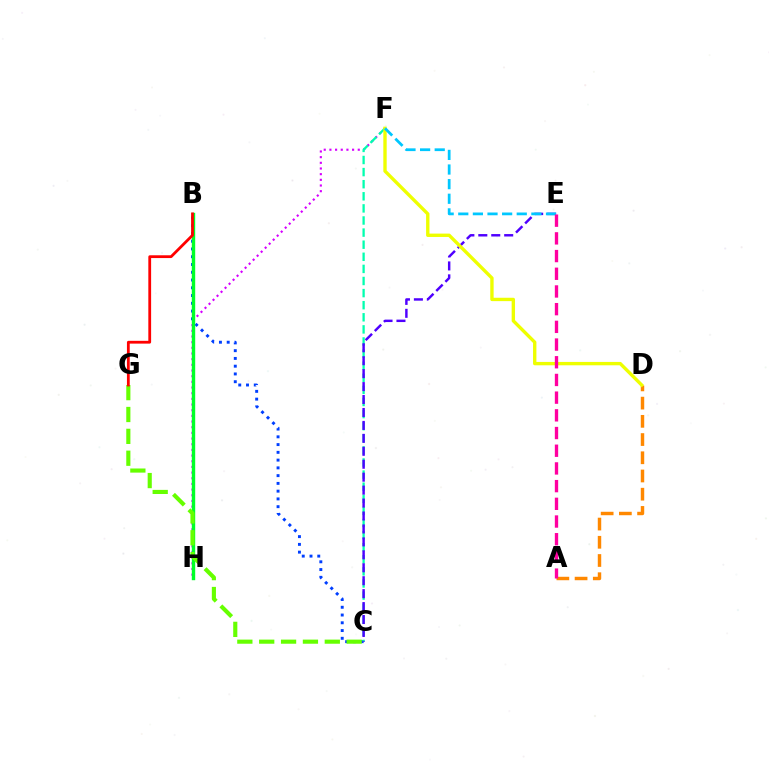{('F', 'H'): [{'color': '#d600ff', 'line_style': 'dotted', 'thickness': 1.54}], ('A', 'D'): [{'color': '#ff8800', 'line_style': 'dashed', 'thickness': 2.47}], ('B', 'C'): [{'color': '#003fff', 'line_style': 'dotted', 'thickness': 2.11}], ('B', 'H'): [{'color': '#00ff27', 'line_style': 'solid', 'thickness': 2.45}], ('C', 'G'): [{'color': '#66ff00', 'line_style': 'dashed', 'thickness': 2.97}], ('B', 'G'): [{'color': '#ff0000', 'line_style': 'solid', 'thickness': 2.01}], ('C', 'F'): [{'color': '#00ffaf', 'line_style': 'dashed', 'thickness': 1.64}], ('C', 'E'): [{'color': '#4f00ff', 'line_style': 'dashed', 'thickness': 1.76}], ('D', 'F'): [{'color': '#eeff00', 'line_style': 'solid', 'thickness': 2.43}], ('E', 'F'): [{'color': '#00c7ff', 'line_style': 'dashed', 'thickness': 1.99}], ('A', 'E'): [{'color': '#ff00a0', 'line_style': 'dashed', 'thickness': 2.4}]}